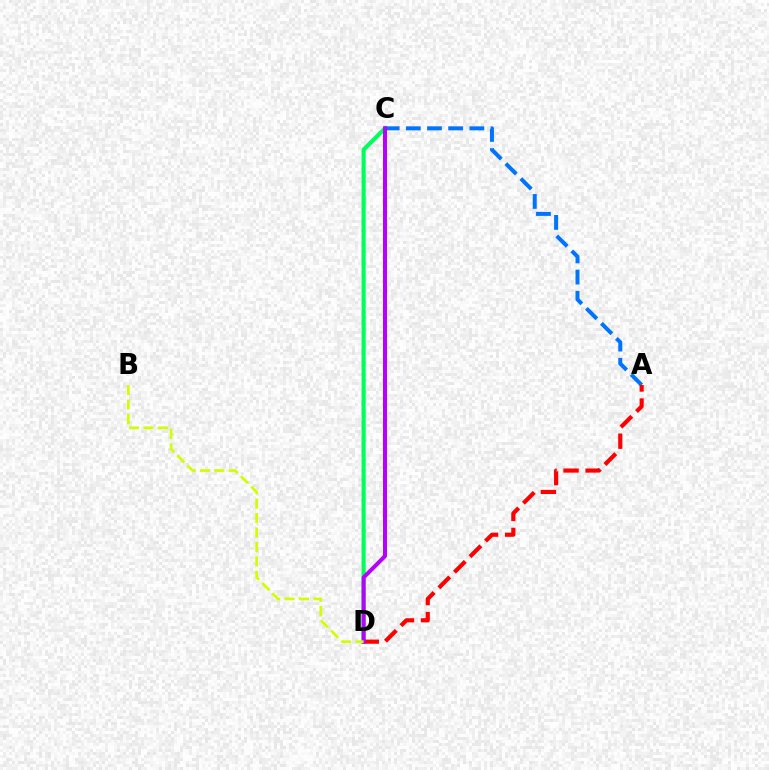{('C', 'D'): [{'color': '#00ff5c', 'line_style': 'solid', 'thickness': 2.97}, {'color': '#b900ff', 'line_style': 'solid', 'thickness': 2.88}], ('A', 'C'): [{'color': '#0074ff', 'line_style': 'dashed', 'thickness': 2.88}], ('A', 'D'): [{'color': '#ff0000', 'line_style': 'dashed', 'thickness': 2.99}], ('B', 'D'): [{'color': '#d1ff00', 'line_style': 'dashed', 'thickness': 1.96}]}